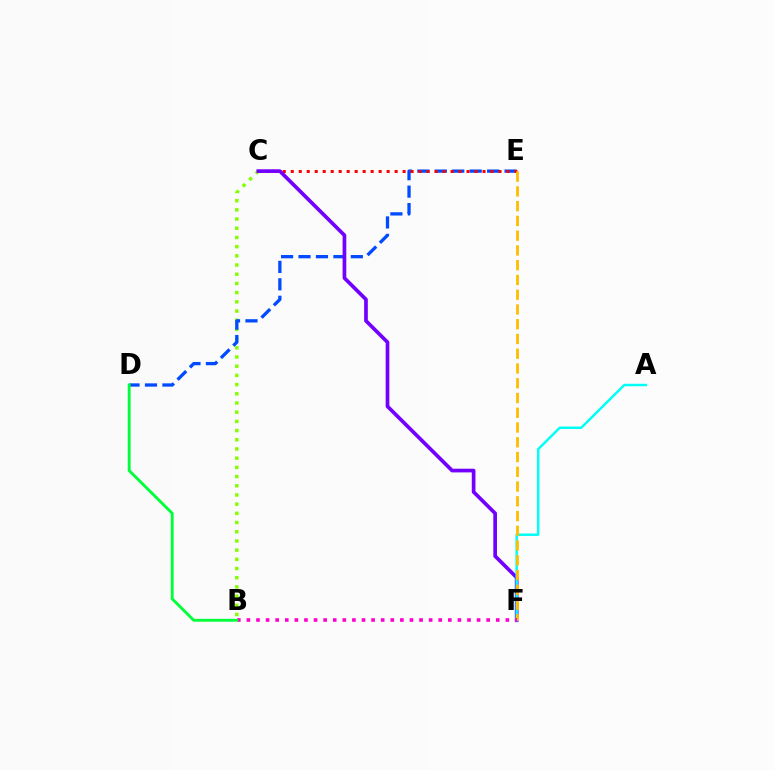{('B', 'C'): [{'color': '#84ff00', 'line_style': 'dotted', 'thickness': 2.5}], ('D', 'E'): [{'color': '#004bff', 'line_style': 'dashed', 'thickness': 2.37}], ('C', 'E'): [{'color': '#ff0000', 'line_style': 'dotted', 'thickness': 2.17}], ('C', 'F'): [{'color': '#7200ff', 'line_style': 'solid', 'thickness': 2.65}], ('A', 'F'): [{'color': '#00fff6', 'line_style': 'solid', 'thickness': 1.78}], ('E', 'F'): [{'color': '#ffbd00', 'line_style': 'dashed', 'thickness': 2.0}], ('B', 'F'): [{'color': '#ff00cf', 'line_style': 'dotted', 'thickness': 2.61}], ('B', 'D'): [{'color': '#00ff39', 'line_style': 'solid', 'thickness': 2.08}]}